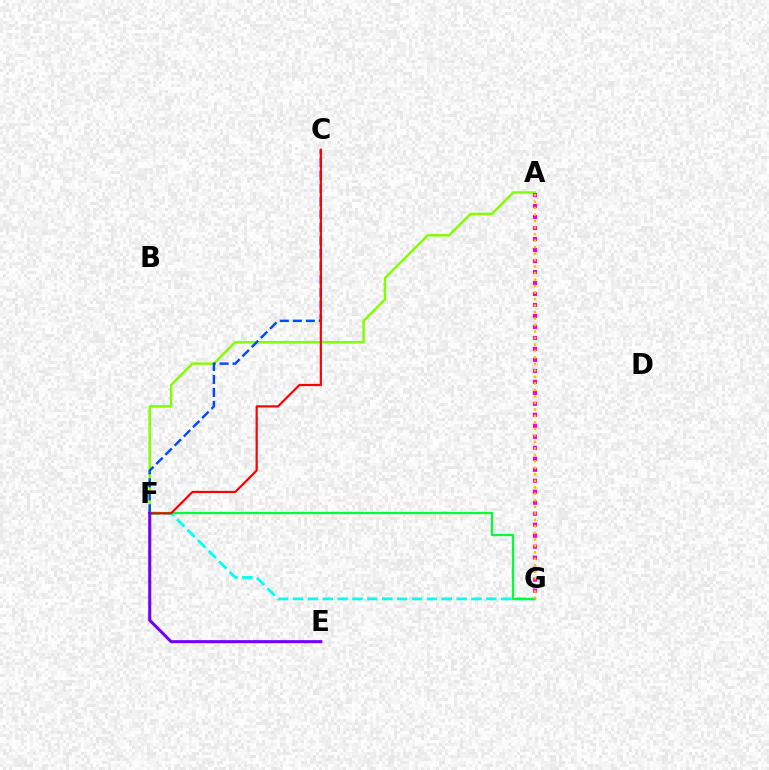{('A', 'F'): [{'color': '#84ff00', 'line_style': 'solid', 'thickness': 1.78}], ('C', 'F'): [{'color': '#004bff', 'line_style': 'dashed', 'thickness': 1.77}, {'color': '#ff0000', 'line_style': 'solid', 'thickness': 1.58}], ('A', 'G'): [{'color': '#ff00cf', 'line_style': 'dotted', 'thickness': 2.99}, {'color': '#ffbd00', 'line_style': 'dotted', 'thickness': 1.76}], ('F', 'G'): [{'color': '#00fff6', 'line_style': 'dashed', 'thickness': 2.02}, {'color': '#00ff39', 'line_style': 'solid', 'thickness': 1.63}], ('E', 'F'): [{'color': '#7200ff', 'line_style': 'solid', 'thickness': 2.19}]}